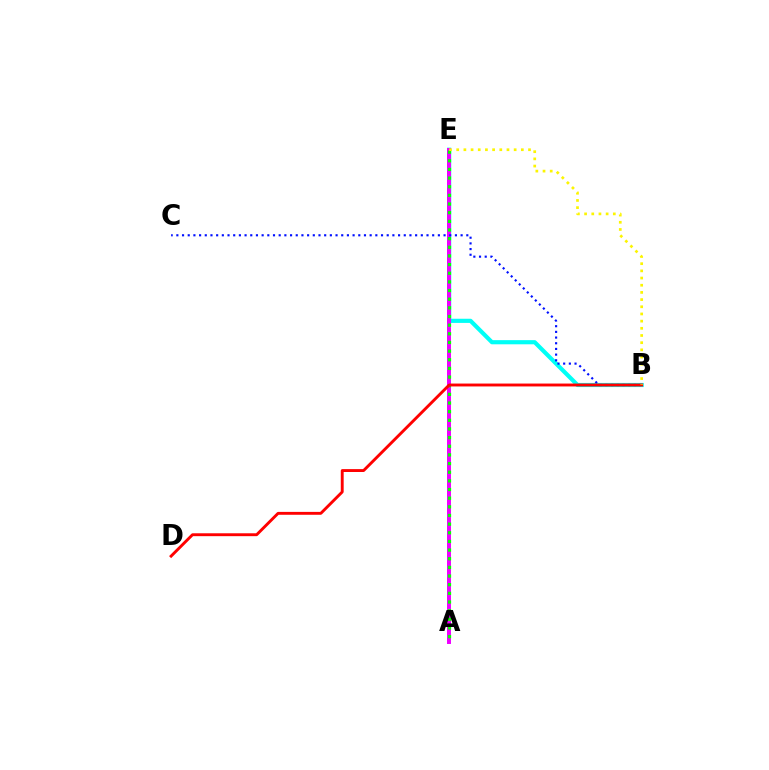{('B', 'E'): [{'color': '#00fff6', 'line_style': 'solid', 'thickness': 2.99}, {'color': '#fcf500', 'line_style': 'dotted', 'thickness': 1.95}], ('A', 'E'): [{'color': '#ee00ff', 'line_style': 'solid', 'thickness': 2.85}, {'color': '#08ff00', 'line_style': 'dotted', 'thickness': 2.35}], ('B', 'C'): [{'color': '#0010ff', 'line_style': 'dotted', 'thickness': 1.54}], ('B', 'D'): [{'color': '#ff0000', 'line_style': 'solid', 'thickness': 2.08}]}